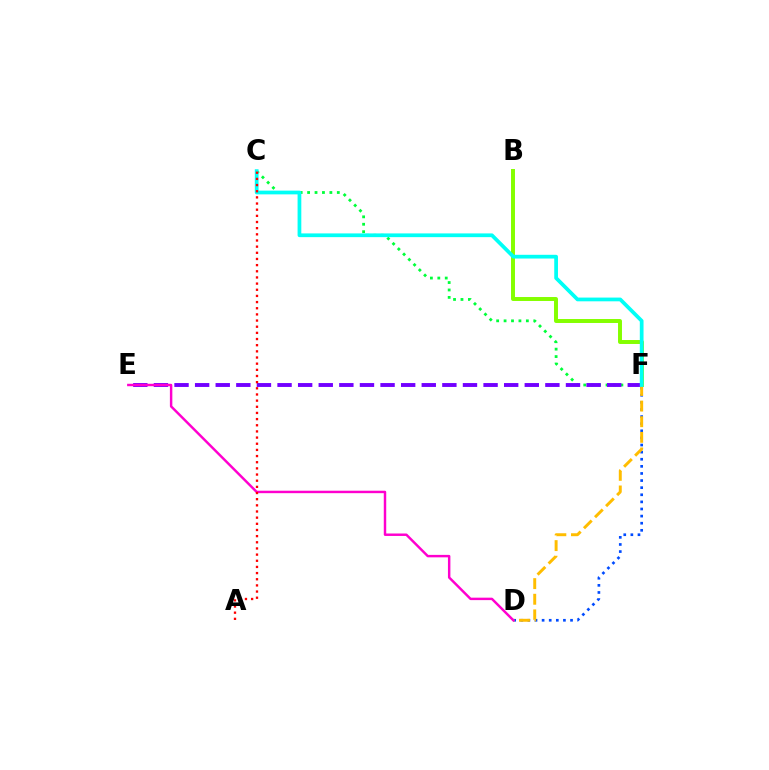{('D', 'F'): [{'color': '#004bff', 'line_style': 'dotted', 'thickness': 1.93}, {'color': '#ffbd00', 'line_style': 'dashed', 'thickness': 2.12}], ('B', 'F'): [{'color': '#84ff00', 'line_style': 'solid', 'thickness': 2.85}], ('C', 'F'): [{'color': '#00ff39', 'line_style': 'dotted', 'thickness': 2.02}, {'color': '#00fff6', 'line_style': 'solid', 'thickness': 2.69}], ('E', 'F'): [{'color': '#7200ff', 'line_style': 'dashed', 'thickness': 2.8}], ('D', 'E'): [{'color': '#ff00cf', 'line_style': 'solid', 'thickness': 1.77}], ('A', 'C'): [{'color': '#ff0000', 'line_style': 'dotted', 'thickness': 1.67}]}